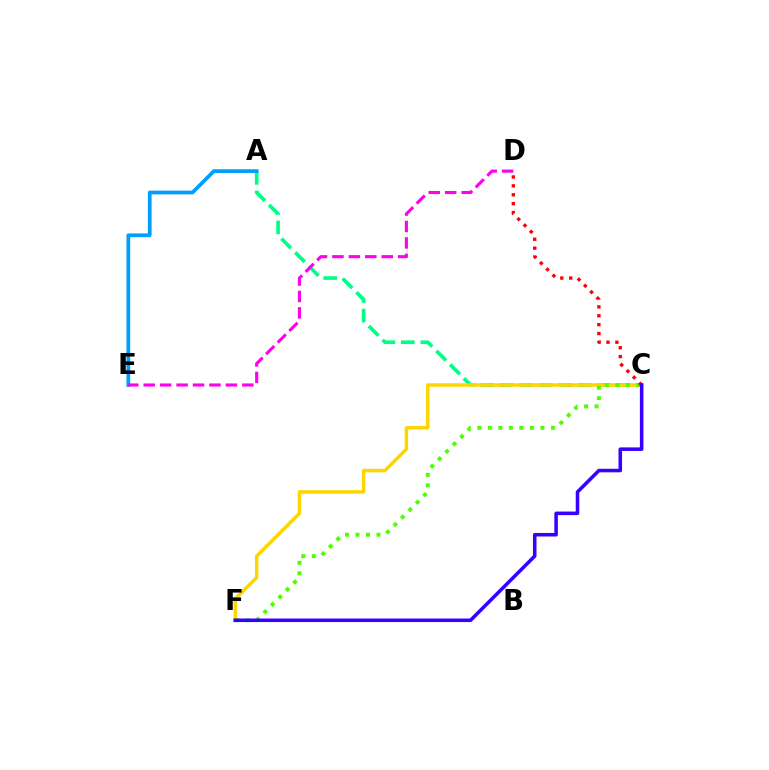{('A', 'C'): [{'color': '#00ff86', 'line_style': 'dashed', 'thickness': 2.64}], ('A', 'E'): [{'color': '#009eff', 'line_style': 'solid', 'thickness': 2.69}], ('C', 'F'): [{'color': '#ffd500', 'line_style': 'solid', 'thickness': 2.49}, {'color': '#4fff00', 'line_style': 'dotted', 'thickness': 2.86}, {'color': '#3700ff', 'line_style': 'solid', 'thickness': 2.55}], ('C', 'D'): [{'color': '#ff0000', 'line_style': 'dotted', 'thickness': 2.42}], ('D', 'E'): [{'color': '#ff00ed', 'line_style': 'dashed', 'thickness': 2.23}]}